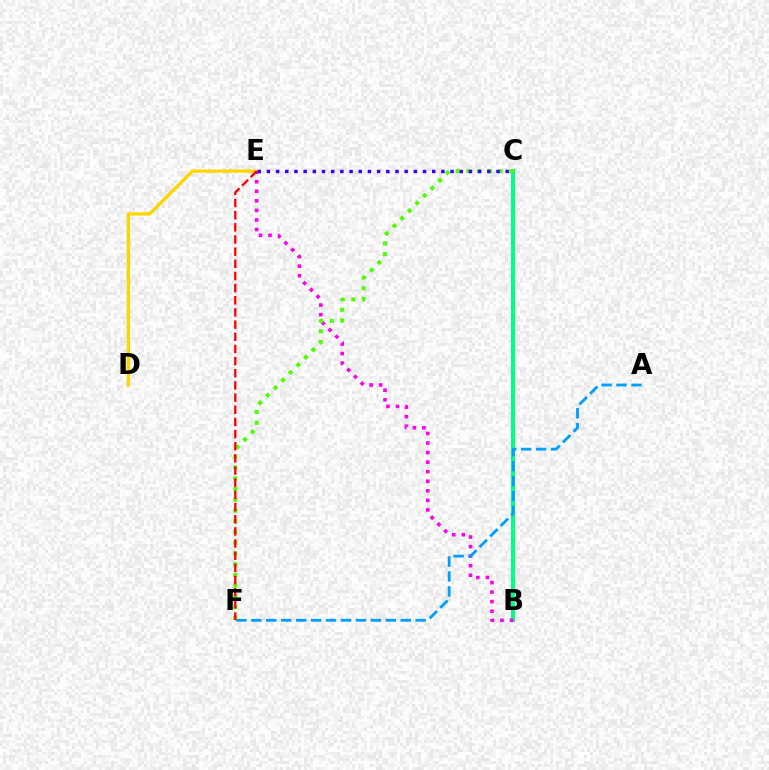{('B', 'C'): [{'color': '#00ff86', 'line_style': 'solid', 'thickness': 2.89}], ('D', 'E'): [{'color': '#ffd500', 'line_style': 'solid', 'thickness': 2.39}], ('B', 'E'): [{'color': '#ff00ed', 'line_style': 'dotted', 'thickness': 2.6}], ('A', 'F'): [{'color': '#009eff', 'line_style': 'dashed', 'thickness': 2.03}], ('C', 'F'): [{'color': '#4fff00', 'line_style': 'dotted', 'thickness': 2.92}], ('C', 'E'): [{'color': '#3700ff', 'line_style': 'dotted', 'thickness': 2.5}], ('E', 'F'): [{'color': '#ff0000', 'line_style': 'dashed', 'thickness': 1.65}]}